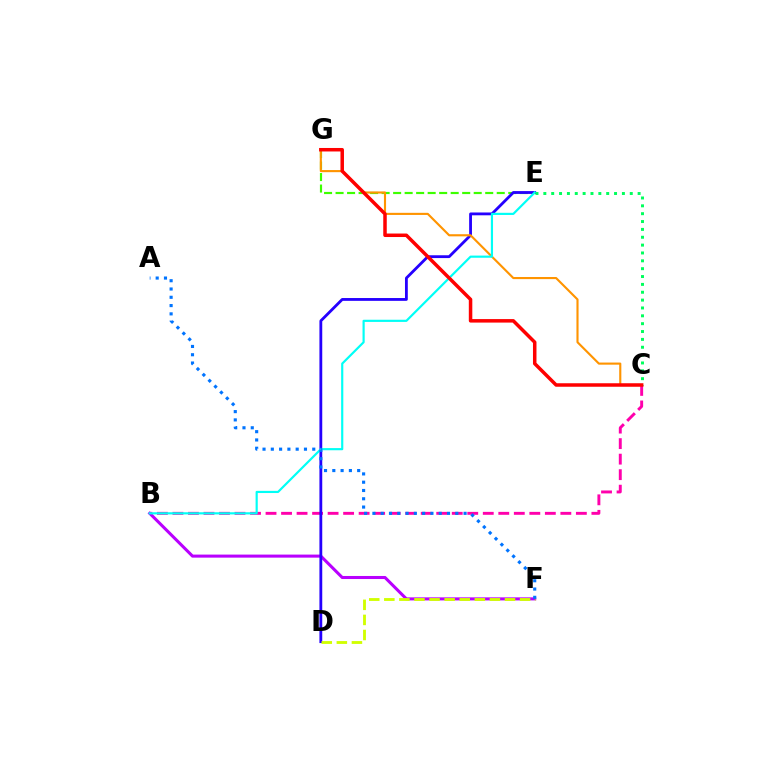{('B', 'C'): [{'color': '#ff00ac', 'line_style': 'dashed', 'thickness': 2.11}], ('E', 'G'): [{'color': '#3dff00', 'line_style': 'dashed', 'thickness': 1.56}], ('B', 'F'): [{'color': '#b900ff', 'line_style': 'solid', 'thickness': 2.2}], ('D', 'E'): [{'color': '#2500ff', 'line_style': 'solid', 'thickness': 2.03}], ('D', 'F'): [{'color': '#d1ff00', 'line_style': 'dashed', 'thickness': 2.05}], ('C', 'G'): [{'color': '#ff9400', 'line_style': 'solid', 'thickness': 1.53}, {'color': '#ff0000', 'line_style': 'solid', 'thickness': 2.52}], ('B', 'E'): [{'color': '#00fff6', 'line_style': 'solid', 'thickness': 1.56}], ('C', 'E'): [{'color': '#00ff5c', 'line_style': 'dotted', 'thickness': 2.13}], ('A', 'F'): [{'color': '#0074ff', 'line_style': 'dotted', 'thickness': 2.25}]}